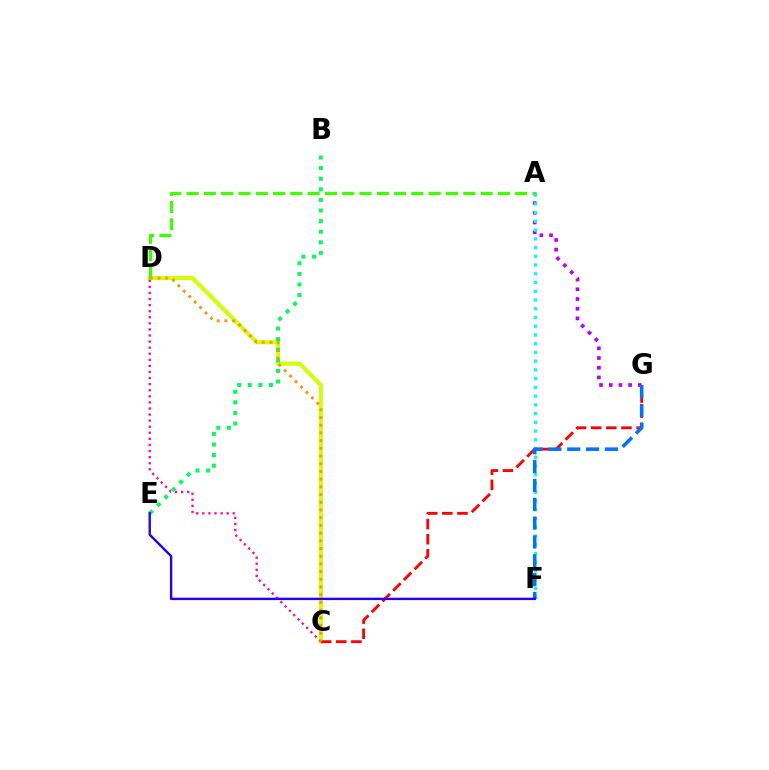{('C', 'D'): [{'color': '#d1ff00', 'line_style': 'solid', 'thickness': 2.92}, {'color': '#ff00ac', 'line_style': 'dotted', 'thickness': 1.65}, {'color': '#ff9400', 'line_style': 'dotted', 'thickness': 2.09}], ('B', 'E'): [{'color': '#00ff5c', 'line_style': 'dotted', 'thickness': 2.88}], ('A', 'G'): [{'color': '#b900ff', 'line_style': 'dotted', 'thickness': 2.64}], ('C', 'G'): [{'color': '#ff0000', 'line_style': 'dashed', 'thickness': 2.06}], ('A', 'F'): [{'color': '#00fff6', 'line_style': 'dotted', 'thickness': 2.37}], ('F', 'G'): [{'color': '#0074ff', 'line_style': 'dashed', 'thickness': 2.56}], ('A', 'D'): [{'color': '#3dff00', 'line_style': 'dashed', 'thickness': 2.35}], ('E', 'F'): [{'color': '#2500ff', 'line_style': 'solid', 'thickness': 1.72}]}